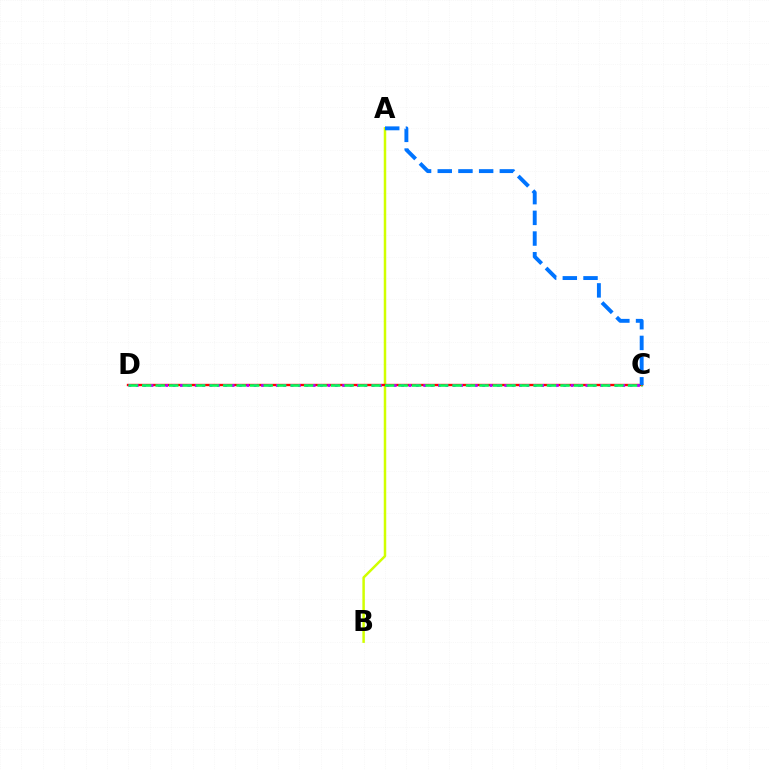{('A', 'B'): [{'color': '#d1ff00', 'line_style': 'solid', 'thickness': 1.79}], ('C', 'D'): [{'color': '#ff0000', 'line_style': 'solid', 'thickness': 1.7}, {'color': '#b900ff', 'line_style': 'dotted', 'thickness': 2.0}, {'color': '#00ff5c', 'line_style': 'dashed', 'thickness': 1.83}], ('A', 'C'): [{'color': '#0074ff', 'line_style': 'dashed', 'thickness': 2.81}]}